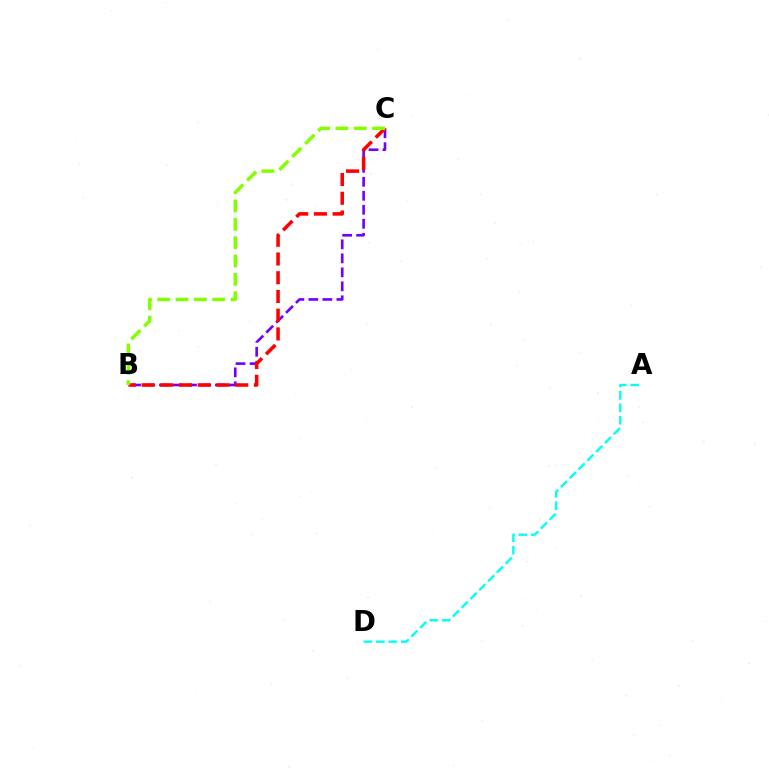{('B', 'C'): [{'color': '#7200ff', 'line_style': 'dashed', 'thickness': 1.9}, {'color': '#ff0000', 'line_style': 'dashed', 'thickness': 2.54}, {'color': '#84ff00', 'line_style': 'dashed', 'thickness': 2.49}], ('A', 'D'): [{'color': '#00fff6', 'line_style': 'dashed', 'thickness': 1.69}]}